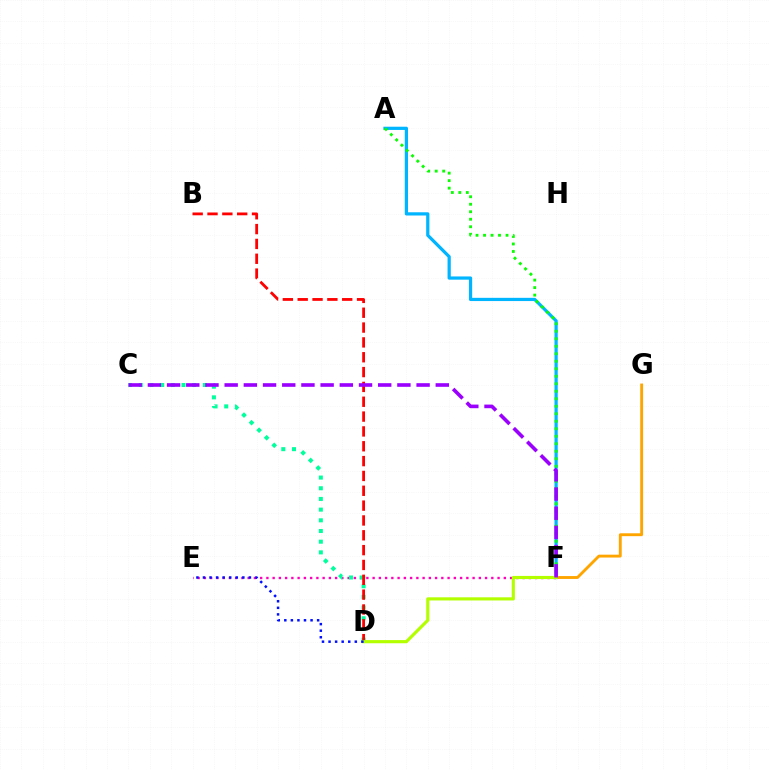{('A', 'F'): [{'color': '#00b5ff', 'line_style': 'solid', 'thickness': 2.32}, {'color': '#08ff00', 'line_style': 'dotted', 'thickness': 2.04}], ('E', 'F'): [{'color': '#ff00bd', 'line_style': 'dotted', 'thickness': 1.7}], ('F', 'G'): [{'color': '#ffa500', 'line_style': 'solid', 'thickness': 2.07}], ('C', 'D'): [{'color': '#00ff9d', 'line_style': 'dotted', 'thickness': 2.9}], ('B', 'D'): [{'color': '#ff0000', 'line_style': 'dashed', 'thickness': 2.02}], ('D', 'F'): [{'color': '#b3ff00', 'line_style': 'solid', 'thickness': 2.27}], ('D', 'E'): [{'color': '#0010ff', 'line_style': 'dotted', 'thickness': 1.78}], ('C', 'F'): [{'color': '#9b00ff', 'line_style': 'dashed', 'thickness': 2.61}]}